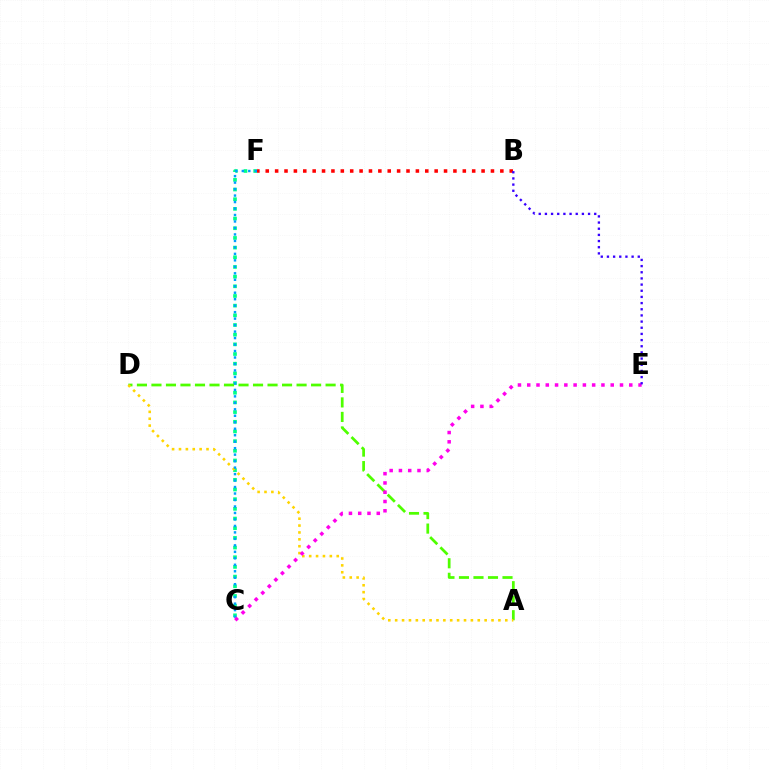{('C', 'F'): [{'color': '#00ff86', 'line_style': 'dotted', 'thickness': 2.63}, {'color': '#009eff', 'line_style': 'dotted', 'thickness': 1.76}], ('B', 'F'): [{'color': '#ff0000', 'line_style': 'dotted', 'thickness': 2.55}], ('A', 'D'): [{'color': '#4fff00', 'line_style': 'dashed', 'thickness': 1.97}, {'color': '#ffd500', 'line_style': 'dotted', 'thickness': 1.87}], ('C', 'E'): [{'color': '#ff00ed', 'line_style': 'dotted', 'thickness': 2.52}], ('B', 'E'): [{'color': '#3700ff', 'line_style': 'dotted', 'thickness': 1.68}]}